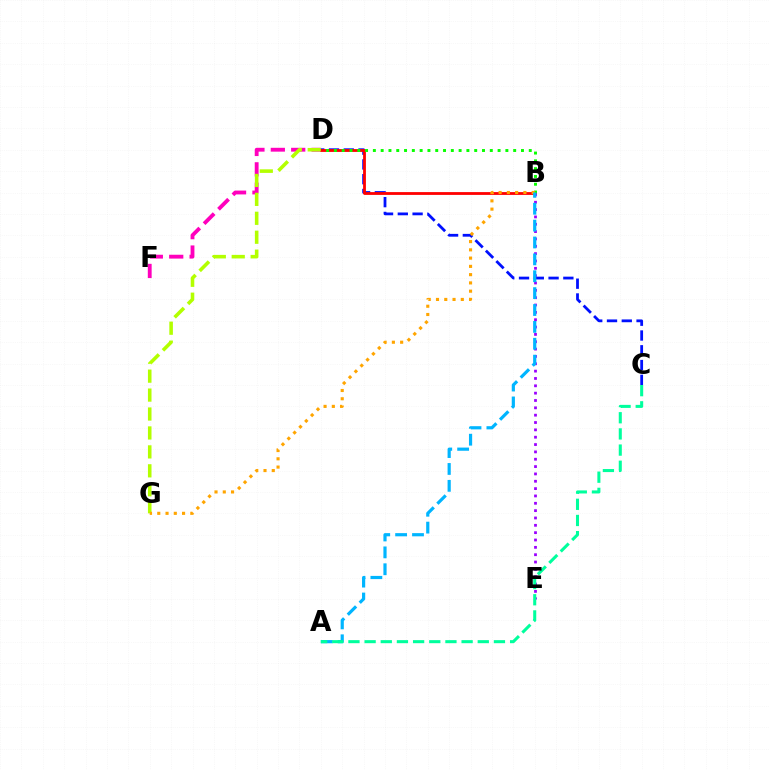{('D', 'F'): [{'color': '#ff00bd', 'line_style': 'dashed', 'thickness': 2.77}], ('C', 'D'): [{'color': '#0010ff', 'line_style': 'dashed', 'thickness': 2.01}], ('B', 'D'): [{'color': '#ff0000', 'line_style': 'solid', 'thickness': 2.02}, {'color': '#08ff00', 'line_style': 'dotted', 'thickness': 2.12}], ('D', 'G'): [{'color': '#b3ff00', 'line_style': 'dashed', 'thickness': 2.57}], ('B', 'G'): [{'color': '#ffa500', 'line_style': 'dotted', 'thickness': 2.25}], ('B', 'E'): [{'color': '#9b00ff', 'line_style': 'dotted', 'thickness': 2.0}], ('A', 'B'): [{'color': '#00b5ff', 'line_style': 'dashed', 'thickness': 2.29}], ('A', 'C'): [{'color': '#00ff9d', 'line_style': 'dashed', 'thickness': 2.2}]}